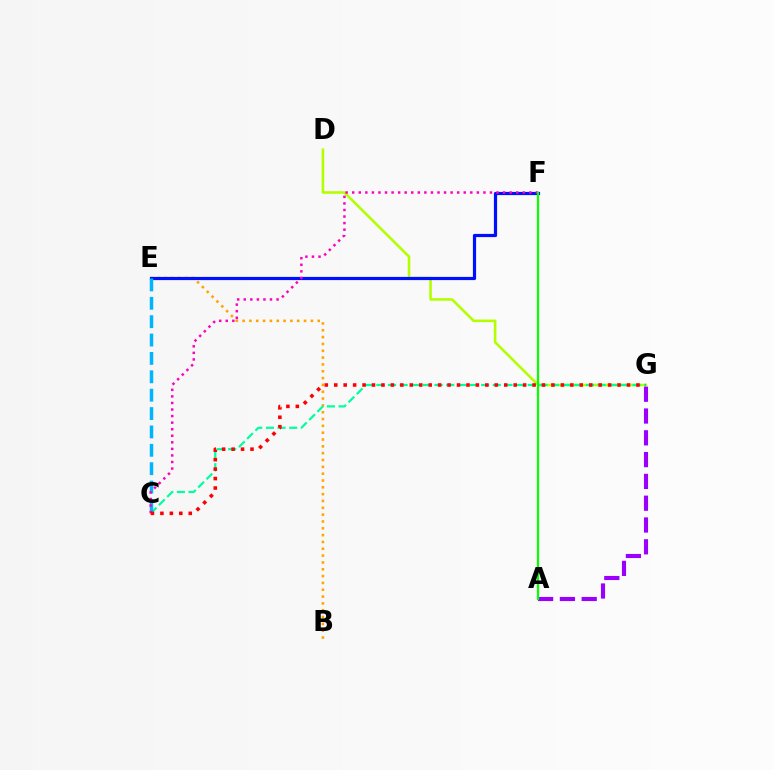{('B', 'E'): [{'color': '#ffa500', 'line_style': 'dotted', 'thickness': 1.86}], ('D', 'G'): [{'color': '#b3ff00', 'line_style': 'solid', 'thickness': 1.86}], ('E', 'F'): [{'color': '#0010ff', 'line_style': 'solid', 'thickness': 2.3}], ('C', 'G'): [{'color': '#00ff9d', 'line_style': 'dashed', 'thickness': 1.58}, {'color': '#ff0000', 'line_style': 'dotted', 'thickness': 2.57}], ('C', 'E'): [{'color': '#00b5ff', 'line_style': 'dashed', 'thickness': 2.5}], ('C', 'F'): [{'color': '#ff00bd', 'line_style': 'dotted', 'thickness': 1.78}], ('A', 'G'): [{'color': '#9b00ff', 'line_style': 'dashed', 'thickness': 2.96}], ('A', 'F'): [{'color': '#08ff00', 'line_style': 'solid', 'thickness': 1.59}]}